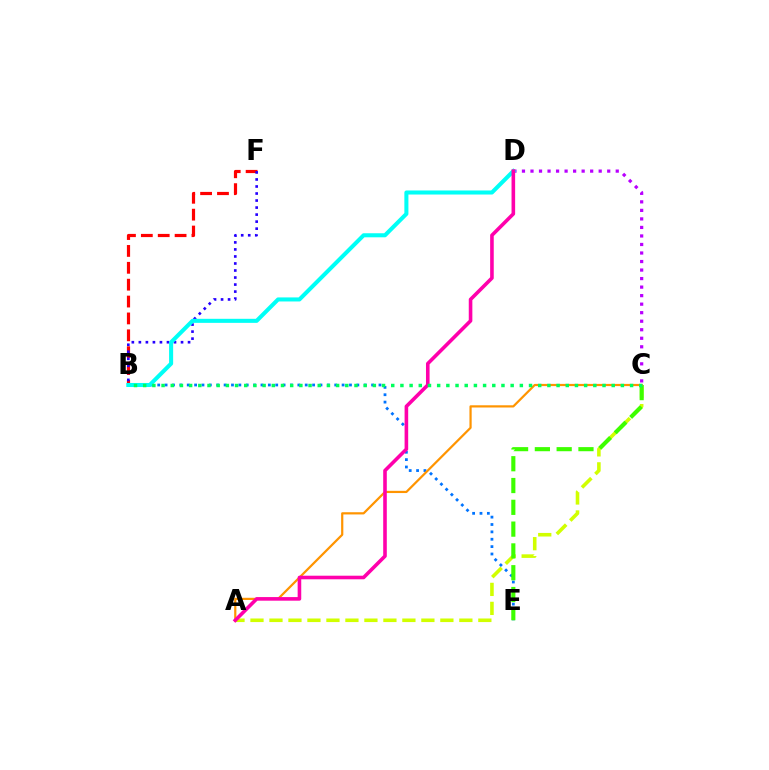{('C', 'D'): [{'color': '#b900ff', 'line_style': 'dotted', 'thickness': 2.32}], ('B', 'F'): [{'color': '#ff0000', 'line_style': 'dashed', 'thickness': 2.29}, {'color': '#2500ff', 'line_style': 'dotted', 'thickness': 1.91}], ('A', 'C'): [{'color': '#d1ff00', 'line_style': 'dashed', 'thickness': 2.58}, {'color': '#ff9400', 'line_style': 'solid', 'thickness': 1.59}], ('B', 'E'): [{'color': '#0074ff', 'line_style': 'dotted', 'thickness': 2.0}], ('C', 'E'): [{'color': '#3dff00', 'line_style': 'dashed', 'thickness': 2.96}], ('B', 'D'): [{'color': '#00fff6', 'line_style': 'solid', 'thickness': 2.92}], ('A', 'D'): [{'color': '#ff00ac', 'line_style': 'solid', 'thickness': 2.59}], ('B', 'C'): [{'color': '#00ff5c', 'line_style': 'dotted', 'thickness': 2.5}]}